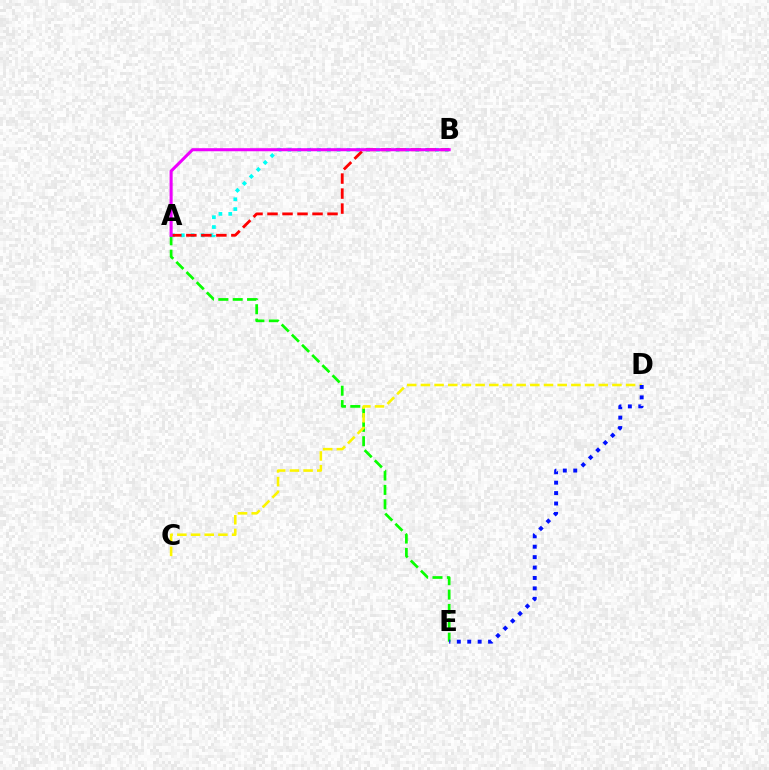{('A', 'E'): [{'color': '#08ff00', 'line_style': 'dashed', 'thickness': 1.95}], ('C', 'D'): [{'color': '#fcf500', 'line_style': 'dashed', 'thickness': 1.86}], ('A', 'B'): [{'color': '#00fff6', 'line_style': 'dotted', 'thickness': 2.67}, {'color': '#ff0000', 'line_style': 'dashed', 'thickness': 2.04}, {'color': '#ee00ff', 'line_style': 'solid', 'thickness': 2.21}], ('D', 'E'): [{'color': '#0010ff', 'line_style': 'dotted', 'thickness': 2.83}]}